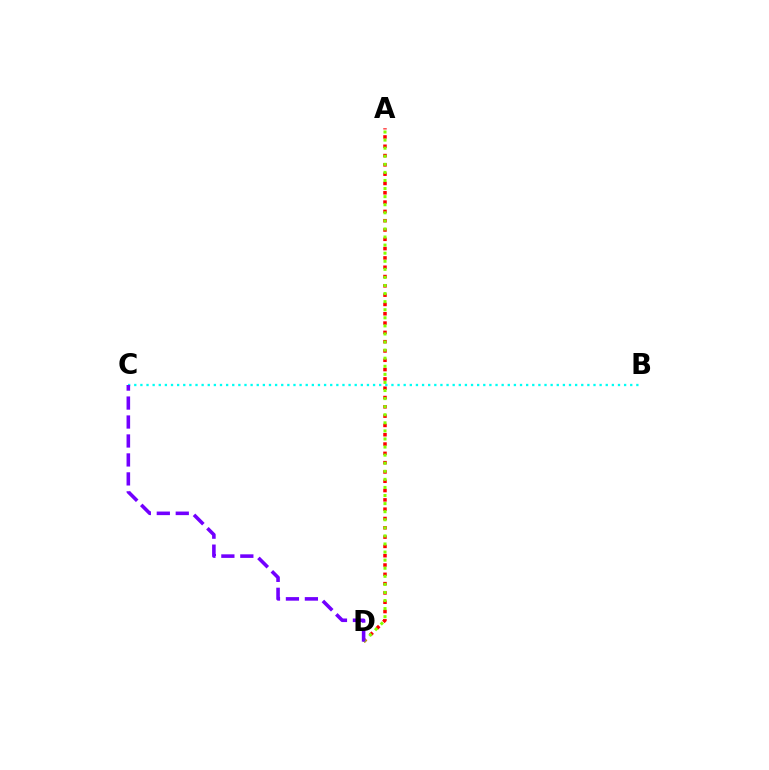{('A', 'D'): [{'color': '#ff0000', 'line_style': 'dotted', 'thickness': 2.53}, {'color': '#84ff00', 'line_style': 'dotted', 'thickness': 2.19}], ('B', 'C'): [{'color': '#00fff6', 'line_style': 'dotted', 'thickness': 1.66}], ('C', 'D'): [{'color': '#7200ff', 'line_style': 'dashed', 'thickness': 2.58}]}